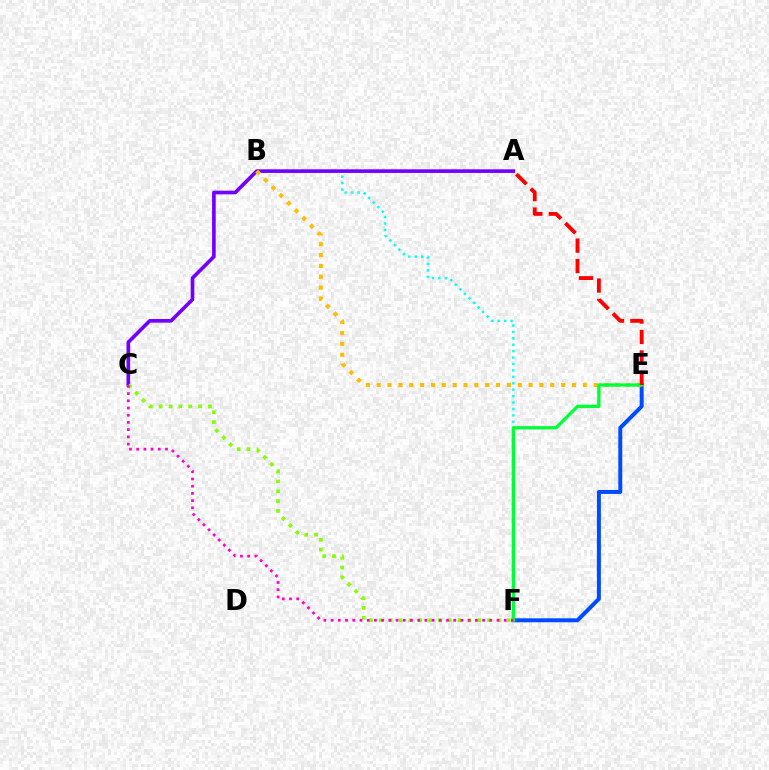{('E', 'F'): [{'color': '#004bff', 'line_style': 'solid', 'thickness': 2.86}, {'color': '#00ff39', 'line_style': 'solid', 'thickness': 2.38}], ('B', 'F'): [{'color': '#00fff6', 'line_style': 'dotted', 'thickness': 1.75}], ('A', 'C'): [{'color': '#7200ff', 'line_style': 'solid', 'thickness': 2.62}], ('C', 'F'): [{'color': '#84ff00', 'line_style': 'dotted', 'thickness': 2.67}, {'color': '#ff00cf', 'line_style': 'dotted', 'thickness': 1.96}], ('B', 'E'): [{'color': '#ffbd00', 'line_style': 'dotted', 'thickness': 2.95}], ('A', 'E'): [{'color': '#ff0000', 'line_style': 'dashed', 'thickness': 2.78}]}